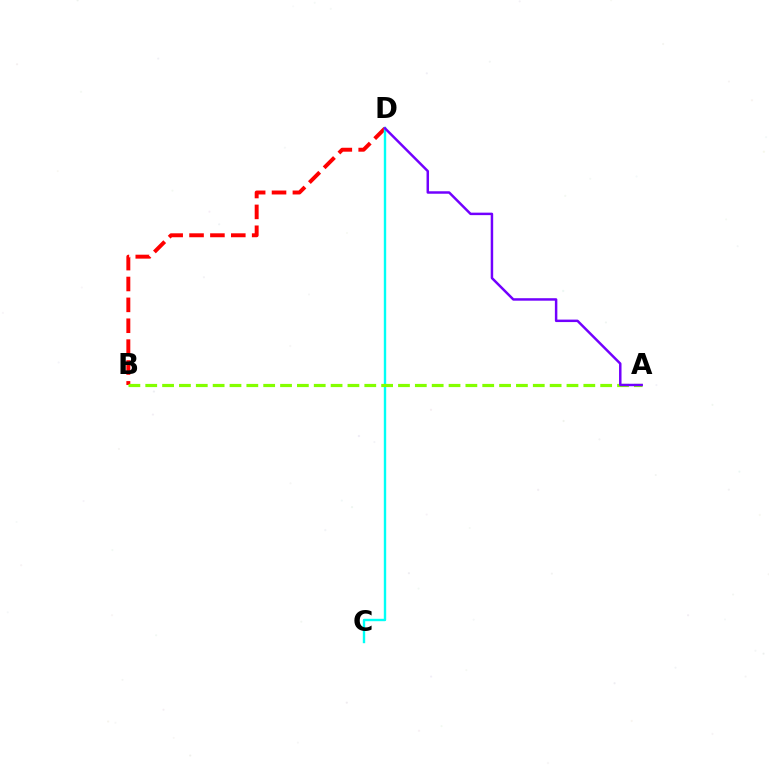{('B', 'D'): [{'color': '#ff0000', 'line_style': 'dashed', 'thickness': 2.84}], ('C', 'D'): [{'color': '#00fff6', 'line_style': 'solid', 'thickness': 1.72}], ('A', 'B'): [{'color': '#84ff00', 'line_style': 'dashed', 'thickness': 2.29}], ('A', 'D'): [{'color': '#7200ff', 'line_style': 'solid', 'thickness': 1.78}]}